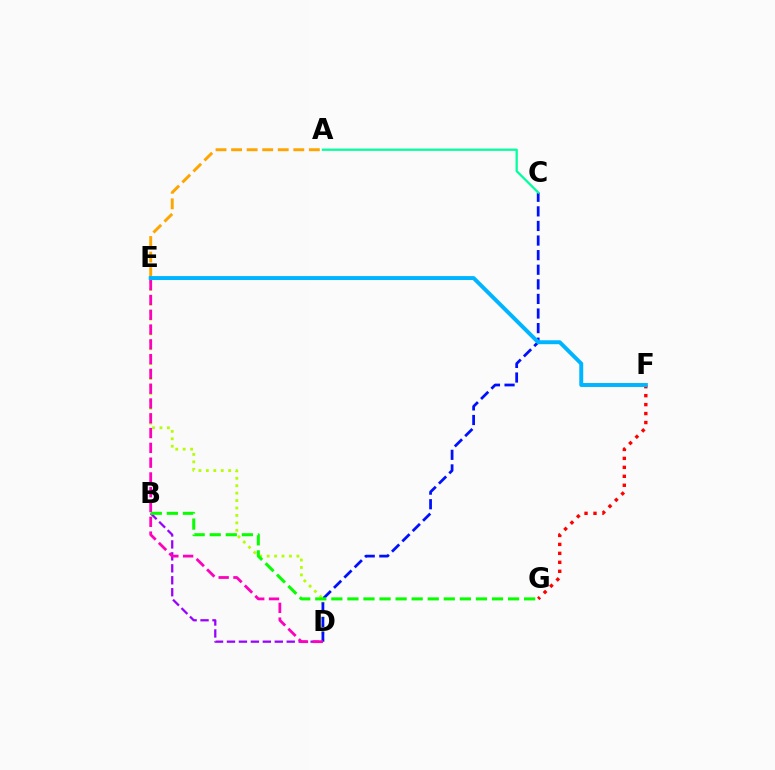{('D', 'E'): [{'color': '#b3ff00', 'line_style': 'dotted', 'thickness': 2.02}, {'color': '#ff00bd', 'line_style': 'dashed', 'thickness': 2.01}], ('F', 'G'): [{'color': '#ff0000', 'line_style': 'dotted', 'thickness': 2.43}], ('A', 'E'): [{'color': '#ffa500', 'line_style': 'dashed', 'thickness': 2.11}], ('B', 'D'): [{'color': '#9b00ff', 'line_style': 'dashed', 'thickness': 1.62}], ('C', 'D'): [{'color': '#0010ff', 'line_style': 'dashed', 'thickness': 1.98}], ('A', 'C'): [{'color': '#00ff9d', 'line_style': 'solid', 'thickness': 1.62}], ('B', 'G'): [{'color': '#08ff00', 'line_style': 'dashed', 'thickness': 2.18}], ('E', 'F'): [{'color': '#00b5ff', 'line_style': 'solid', 'thickness': 2.84}]}